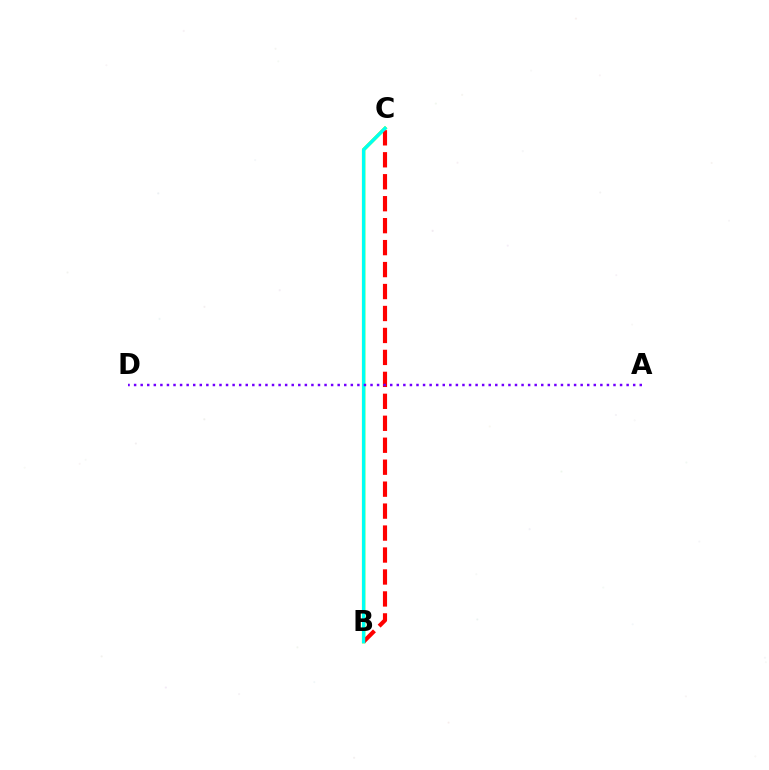{('B', 'C'): [{'color': '#84ff00', 'line_style': 'solid', 'thickness': 2.47}, {'color': '#ff0000', 'line_style': 'dashed', 'thickness': 2.98}, {'color': '#00fff6', 'line_style': 'solid', 'thickness': 2.32}], ('A', 'D'): [{'color': '#7200ff', 'line_style': 'dotted', 'thickness': 1.78}]}